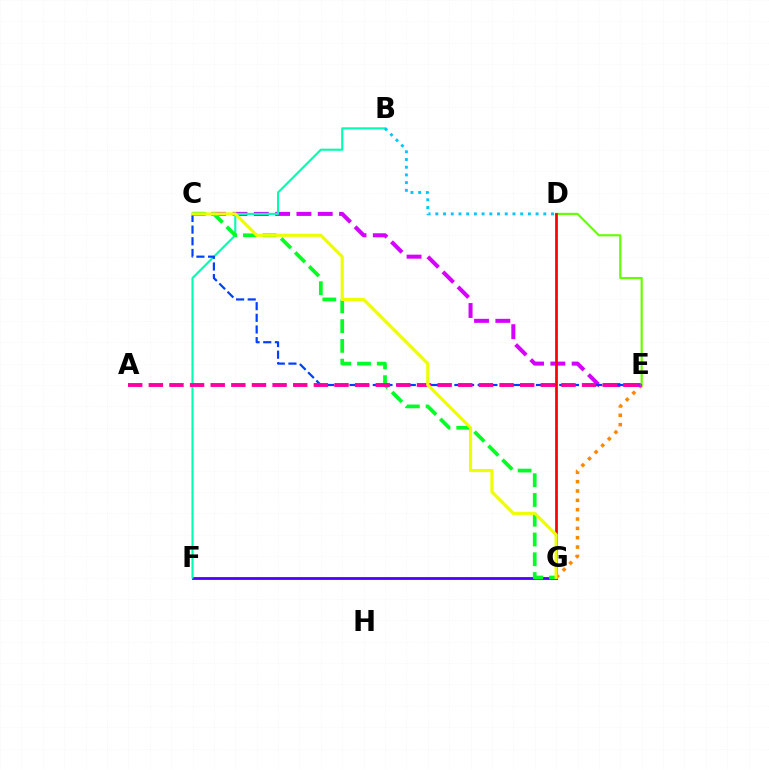{('F', 'G'): [{'color': '#4f00ff', 'line_style': 'solid', 'thickness': 2.01}], ('E', 'G'): [{'color': '#ff8800', 'line_style': 'dotted', 'thickness': 2.54}], ('C', 'E'): [{'color': '#d600ff', 'line_style': 'dashed', 'thickness': 2.9}, {'color': '#003fff', 'line_style': 'dashed', 'thickness': 1.58}], ('B', 'F'): [{'color': '#00ffaf', 'line_style': 'solid', 'thickness': 1.51}], ('D', 'E'): [{'color': '#66ff00', 'line_style': 'solid', 'thickness': 1.56}], ('C', 'G'): [{'color': '#00ff27', 'line_style': 'dashed', 'thickness': 2.69}, {'color': '#eeff00', 'line_style': 'solid', 'thickness': 2.26}], ('D', 'G'): [{'color': '#ff0000', 'line_style': 'solid', 'thickness': 1.95}], ('B', 'D'): [{'color': '#00c7ff', 'line_style': 'dotted', 'thickness': 2.1}], ('A', 'E'): [{'color': '#ff00a0', 'line_style': 'dashed', 'thickness': 2.8}]}